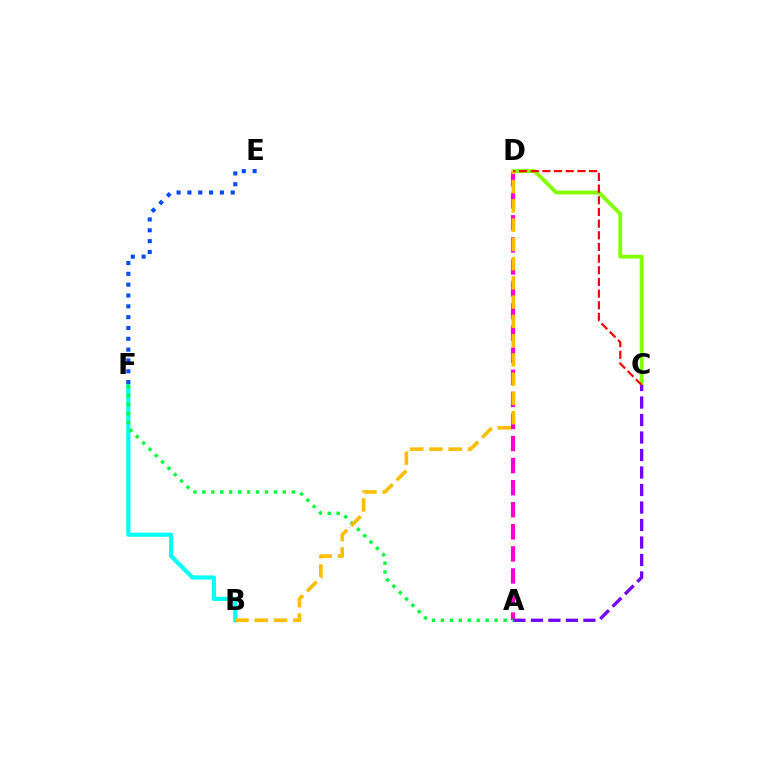{('A', 'D'): [{'color': '#ff00cf', 'line_style': 'dashed', 'thickness': 3.0}], ('C', 'D'): [{'color': '#84ff00', 'line_style': 'solid', 'thickness': 2.78}, {'color': '#ff0000', 'line_style': 'dashed', 'thickness': 1.59}], ('B', 'F'): [{'color': '#00fff6', 'line_style': 'solid', 'thickness': 2.98}], ('A', 'F'): [{'color': '#00ff39', 'line_style': 'dotted', 'thickness': 2.43}], ('E', 'F'): [{'color': '#004bff', 'line_style': 'dotted', 'thickness': 2.94}], ('B', 'D'): [{'color': '#ffbd00', 'line_style': 'dashed', 'thickness': 2.62}], ('A', 'C'): [{'color': '#7200ff', 'line_style': 'dashed', 'thickness': 2.38}]}